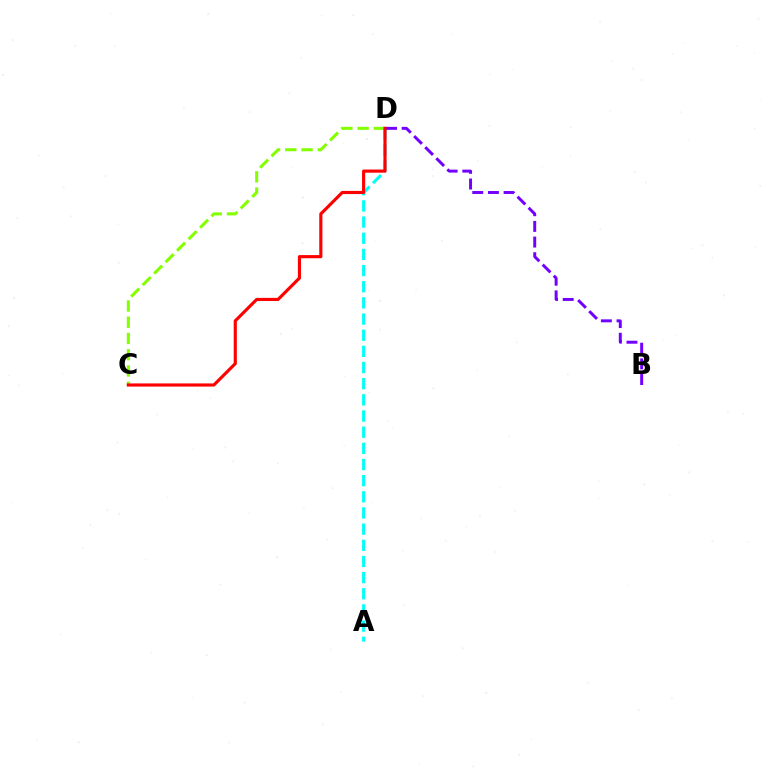{('C', 'D'): [{'color': '#84ff00', 'line_style': 'dashed', 'thickness': 2.21}, {'color': '#ff0000', 'line_style': 'solid', 'thickness': 2.26}], ('A', 'D'): [{'color': '#00fff6', 'line_style': 'dashed', 'thickness': 2.2}], ('B', 'D'): [{'color': '#7200ff', 'line_style': 'dashed', 'thickness': 2.13}]}